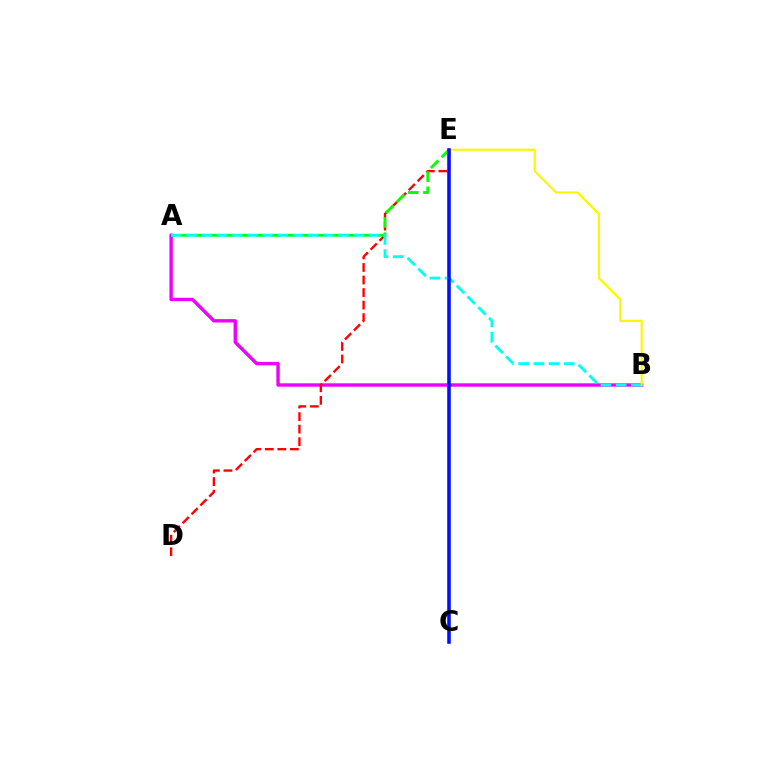{('A', 'B'): [{'color': '#ee00ff', 'line_style': 'solid', 'thickness': 2.44}, {'color': '#00fff6', 'line_style': 'dashed', 'thickness': 2.06}], ('D', 'E'): [{'color': '#ff0000', 'line_style': 'dashed', 'thickness': 1.7}], ('A', 'E'): [{'color': '#08ff00', 'line_style': 'dashed', 'thickness': 2.07}], ('B', 'E'): [{'color': '#fcf500', 'line_style': 'solid', 'thickness': 1.54}], ('C', 'E'): [{'color': '#0010ff', 'line_style': 'solid', 'thickness': 2.56}]}